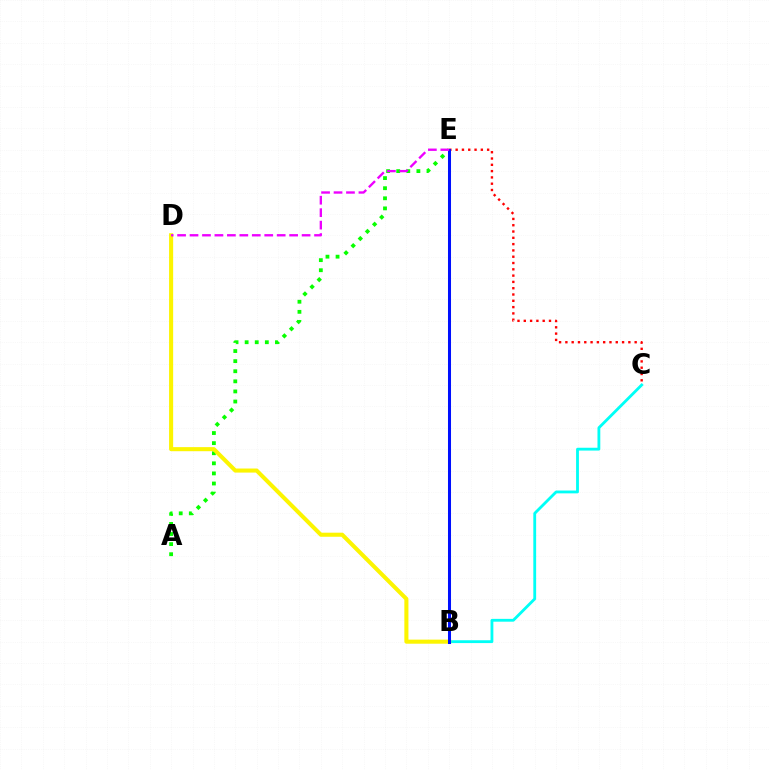{('C', 'E'): [{'color': '#ff0000', 'line_style': 'dotted', 'thickness': 1.71}], ('B', 'C'): [{'color': '#00fff6', 'line_style': 'solid', 'thickness': 2.03}], ('A', 'E'): [{'color': '#08ff00', 'line_style': 'dotted', 'thickness': 2.74}], ('B', 'D'): [{'color': '#fcf500', 'line_style': 'solid', 'thickness': 2.93}], ('B', 'E'): [{'color': '#0010ff', 'line_style': 'solid', 'thickness': 2.18}], ('D', 'E'): [{'color': '#ee00ff', 'line_style': 'dashed', 'thickness': 1.69}]}